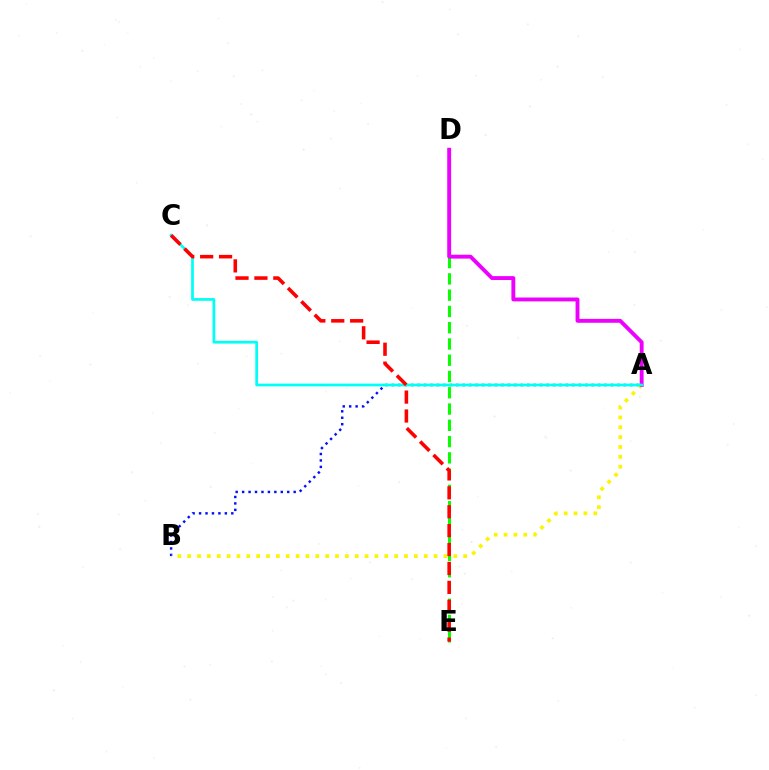{('D', 'E'): [{'color': '#08ff00', 'line_style': 'dashed', 'thickness': 2.21}], ('A', 'B'): [{'color': '#0010ff', 'line_style': 'dotted', 'thickness': 1.75}, {'color': '#fcf500', 'line_style': 'dotted', 'thickness': 2.68}], ('A', 'D'): [{'color': '#ee00ff', 'line_style': 'solid', 'thickness': 2.79}], ('A', 'C'): [{'color': '#00fff6', 'line_style': 'solid', 'thickness': 1.97}], ('C', 'E'): [{'color': '#ff0000', 'line_style': 'dashed', 'thickness': 2.57}]}